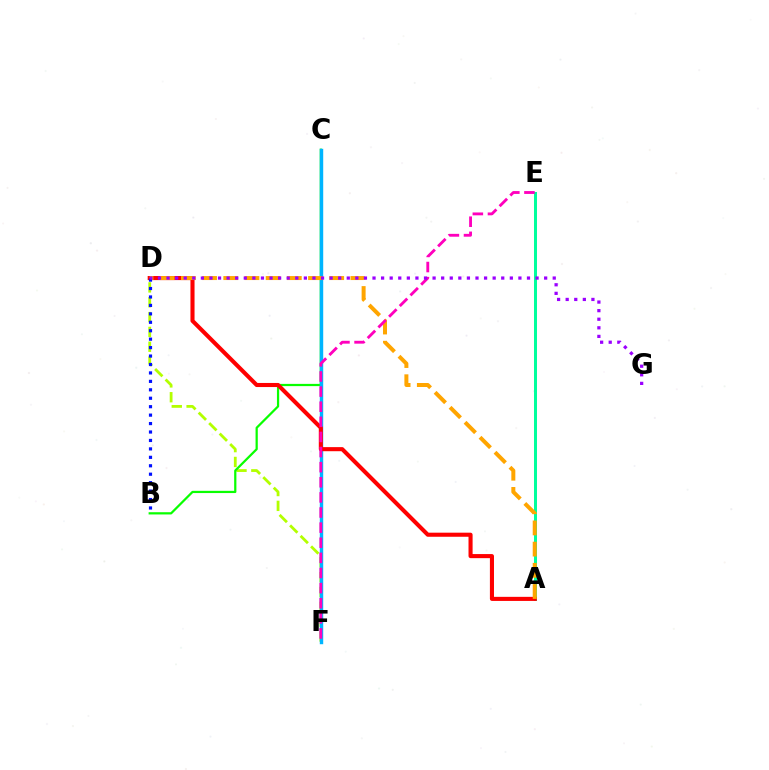{('D', 'F'): [{'color': '#b3ff00', 'line_style': 'dashed', 'thickness': 2.02}], ('B', 'C'): [{'color': '#08ff00', 'line_style': 'solid', 'thickness': 1.61}], ('C', 'F'): [{'color': '#00b5ff', 'line_style': 'solid', 'thickness': 2.46}], ('A', 'E'): [{'color': '#00ff9d', 'line_style': 'solid', 'thickness': 2.17}], ('A', 'D'): [{'color': '#ff0000', 'line_style': 'solid', 'thickness': 2.94}, {'color': '#ffa500', 'line_style': 'dashed', 'thickness': 2.88}], ('B', 'D'): [{'color': '#0010ff', 'line_style': 'dotted', 'thickness': 2.29}], ('E', 'F'): [{'color': '#ff00bd', 'line_style': 'dashed', 'thickness': 2.05}], ('D', 'G'): [{'color': '#9b00ff', 'line_style': 'dotted', 'thickness': 2.33}]}